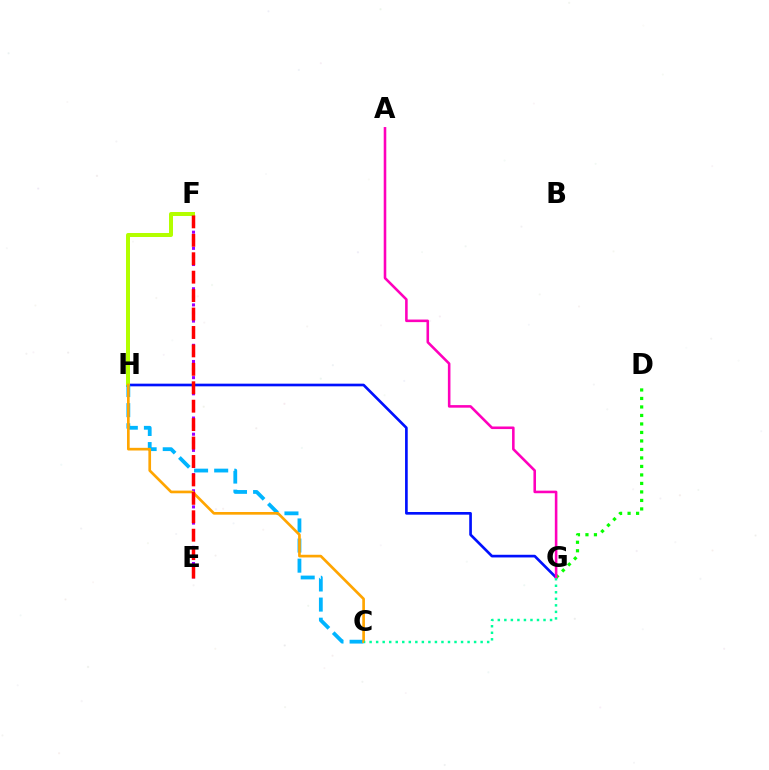{('E', 'F'): [{'color': '#9b00ff', 'line_style': 'dotted', 'thickness': 2.2}, {'color': '#ff0000', 'line_style': 'dashed', 'thickness': 2.5}], ('G', 'H'): [{'color': '#0010ff', 'line_style': 'solid', 'thickness': 1.92}], ('F', 'H'): [{'color': '#b3ff00', 'line_style': 'solid', 'thickness': 2.88}], ('D', 'G'): [{'color': '#08ff00', 'line_style': 'dotted', 'thickness': 2.31}], ('C', 'H'): [{'color': '#00b5ff', 'line_style': 'dashed', 'thickness': 2.73}, {'color': '#ffa500', 'line_style': 'solid', 'thickness': 1.92}], ('A', 'G'): [{'color': '#ff00bd', 'line_style': 'solid', 'thickness': 1.86}], ('C', 'G'): [{'color': '#00ff9d', 'line_style': 'dotted', 'thickness': 1.77}]}